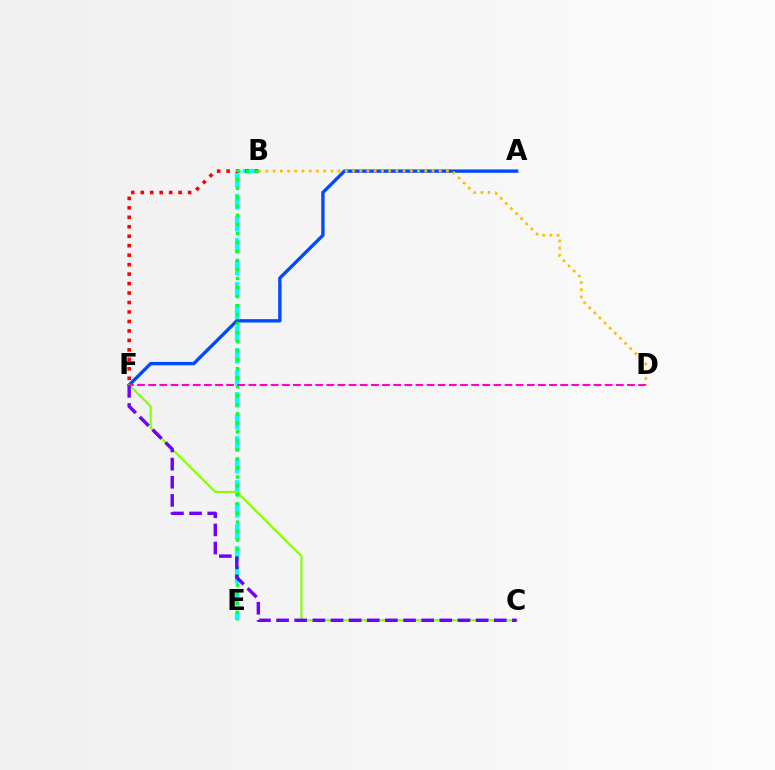{('B', 'E'): [{'color': '#00fff6', 'line_style': 'dashed', 'thickness': 2.99}, {'color': '#00ff39', 'line_style': 'dotted', 'thickness': 2.45}], ('A', 'F'): [{'color': '#004bff', 'line_style': 'solid', 'thickness': 2.42}], ('B', 'D'): [{'color': '#ffbd00', 'line_style': 'dotted', 'thickness': 1.96}], ('B', 'F'): [{'color': '#ff0000', 'line_style': 'dotted', 'thickness': 2.57}], ('C', 'F'): [{'color': '#84ff00', 'line_style': 'solid', 'thickness': 1.52}, {'color': '#7200ff', 'line_style': 'dashed', 'thickness': 2.46}], ('D', 'F'): [{'color': '#ff00cf', 'line_style': 'dashed', 'thickness': 1.51}]}